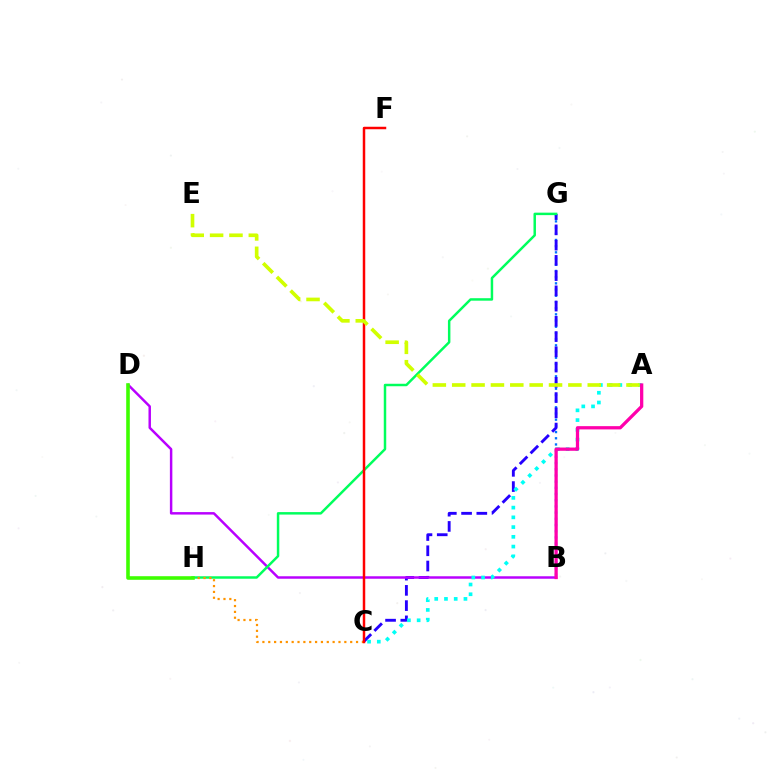{('B', 'G'): [{'color': '#0074ff', 'line_style': 'dotted', 'thickness': 1.68}], ('C', 'G'): [{'color': '#2500ff', 'line_style': 'dashed', 'thickness': 2.07}], ('B', 'D'): [{'color': '#b900ff', 'line_style': 'solid', 'thickness': 1.78}], ('A', 'C'): [{'color': '#00fff6', 'line_style': 'dotted', 'thickness': 2.65}], ('G', 'H'): [{'color': '#00ff5c', 'line_style': 'solid', 'thickness': 1.78}], ('C', 'H'): [{'color': '#ff9400', 'line_style': 'dotted', 'thickness': 1.59}], ('D', 'H'): [{'color': '#3dff00', 'line_style': 'solid', 'thickness': 2.59}], ('C', 'F'): [{'color': '#ff0000', 'line_style': 'solid', 'thickness': 1.79}], ('A', 'E'): [{'color': '#d1ff00', 'line_style': 'dashed', 'thickness': 2.63}], ('A', 'B'): [{'color': '#ff00ac', 'line_style': 'solid', 'thickness': 2.35}]}